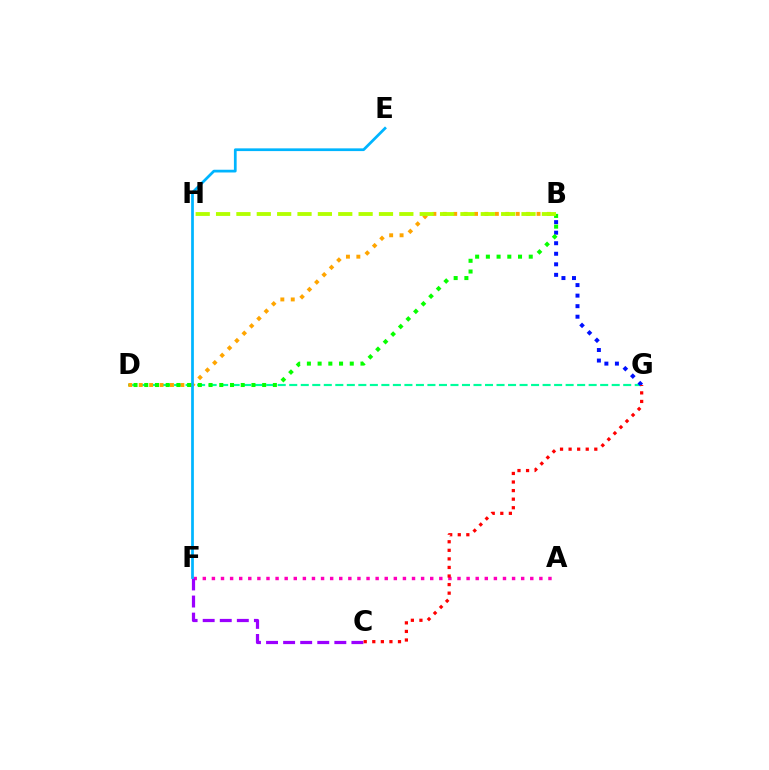{('D', 'G'): [{'color': '#00ff9d', 'line_style': 'dashed', 'thickness': 1.56}], ('B', 'D'): [{'color': '#ffa500', 'line_style': 'dotted', 'thickness': 2.83}, {'color': '#08ff00', 'line_style': 'dotted', 'thickness': 2.91}], ('A', 'F'): [{'color': '#ff00bd', 'line_style': 'dotted', 'thickness': 2.47}], ('B', 'G'): [{'color': '#0010ff', 'line_style': 'dotted', 'thickness': 2.86}], ('C', 'F'): [{'color': '#9b00ff', 'line_style': 'dashed', 'thickness': 2.32}], ('E', 'F'): [{'color': '#00b5ff', 'line_style': 'solid', 'thickness': 1.97}], ('B', 'H'): [{'color': '#b3ff00', 'line_style': 'dashed', 'thickness': 2.77}], ('C', 'G'): [{'color': '#ff0000', 'line_style': 'dotted', 'thickness': 2.33}]}